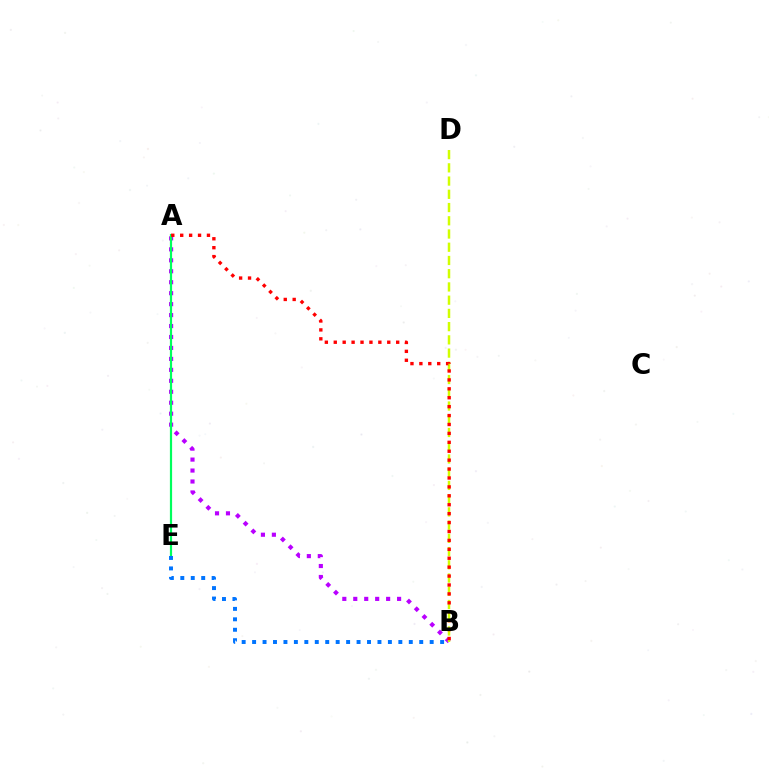{('A', 'B'): [{'color': '#b900ff', 'line_style': 'dotted', 'thickness': 2.98}, {'color': '#ff0000', 'line_style': 'dotted', 'thickness': 2.42}], ('B', 'D'): [{'color': '#d1ff00', 'line_style': 'dashed', 'thickness': 1.8}], ('A', 'E'): [{'color': '#00ff5c', 'line_style': 'solid', 'thickness': 1.59}], ('B', 'E'): [{'color': '#0074ff', 'line_style': 'dotted', 'thickness': 2.84}]}